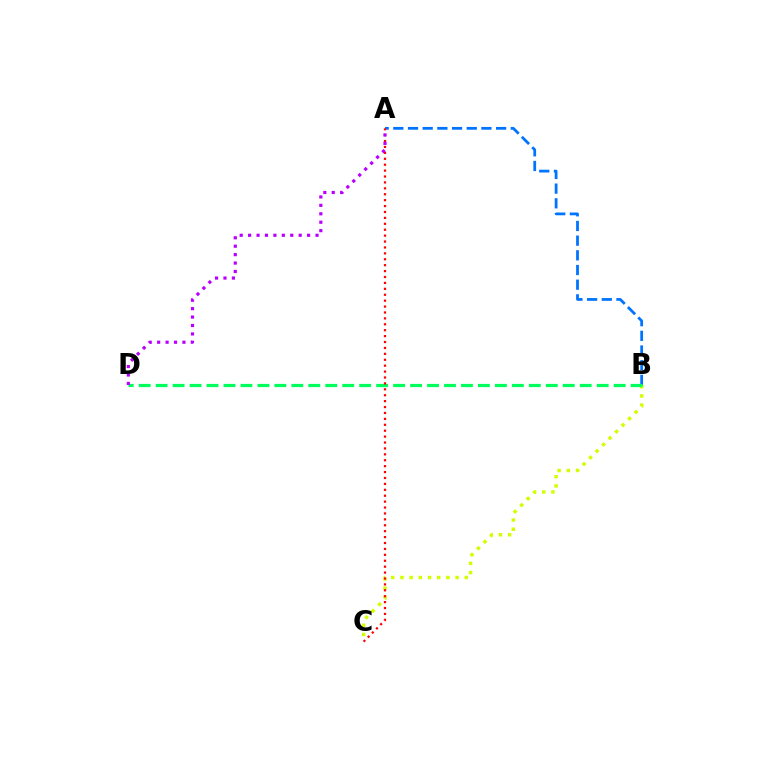{('B', 'C'): [{'color': '#d1ff00', 'line_style': 'dotted', 'thickness': 2.5}], ('A', 'B'): [{'color': '#0074ff', 'line_style': 'dashed', 'thickness': 1.99}], ('B', 'D'): [{'color': '#00ff5c', 'line_style': 'dashed', 'thickness': 2.3}], ('A', 'C'): [{'color': '#ff0000', 'line_style': 'dotted', 'thickness': 1.61}], ('A', 'D'): [{'color': '#b900ff', 'line_style': 'dotted', 'thickness': 2.29}]}